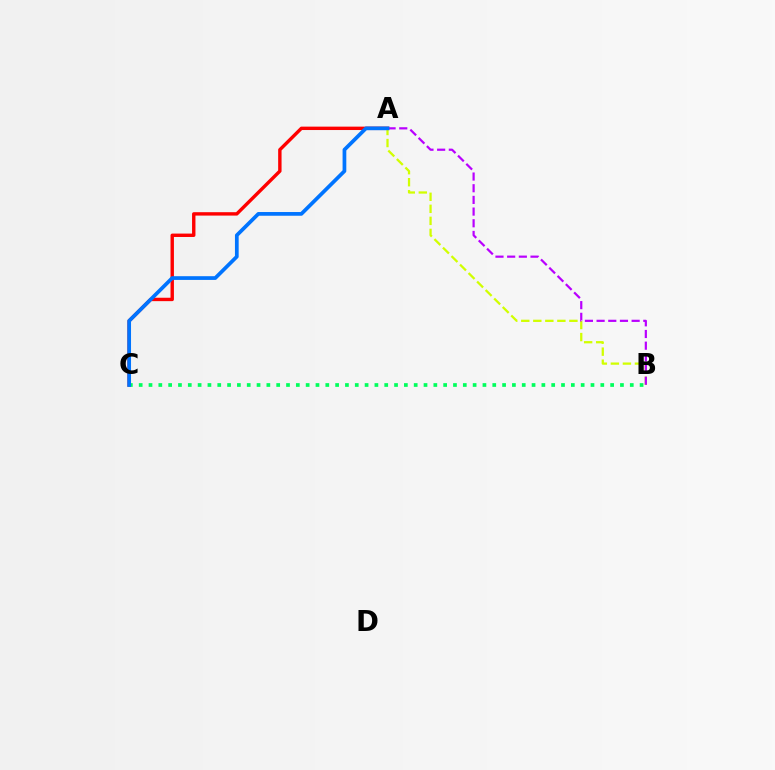{('A', 'C'): [{'color': '#ff0000', 'line_style': 'solid', 'thickness': 2.45}, {'color': '#0074ff', 'line_style': 'solid', 'thickness': 2.68}], ('A', 'B'): [{'color': '#d1ff00', 'line_style': 'dashed', 'thickness': 1.63}, {'color': '#b900ff', 'line_style': 'dashed', 'thickness': 1.59}], ('B', 'C'): [{'color': '#00ff5c', 'line_style': 'dotted', 'thickness': 2.67}]}